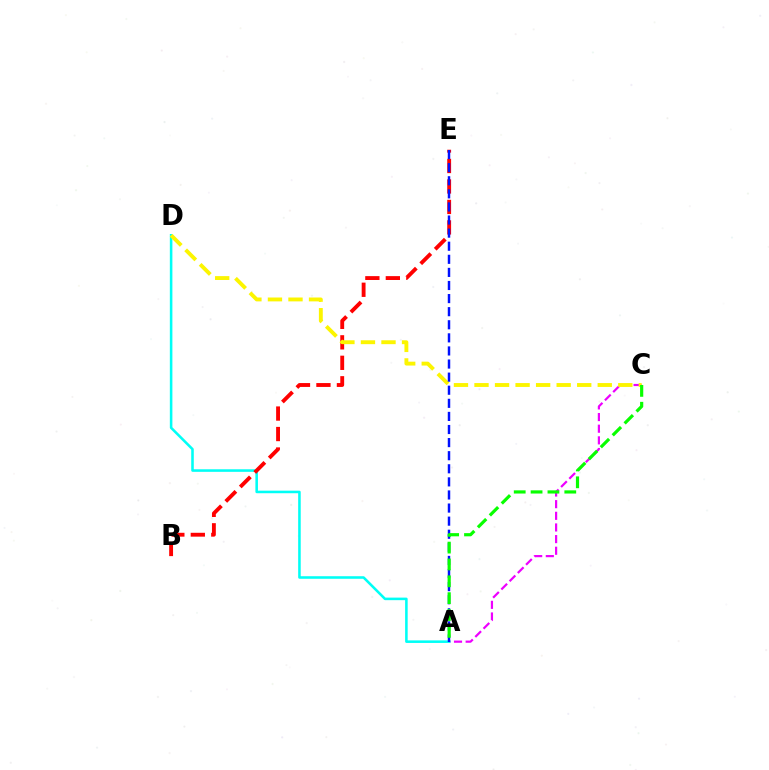{('A', 'C'): [{'color': '#ee00ff', 'line_style': 'dashed', 'thickness': 1.58}, {'color': '#08ff00', 'line_style': 'dashed', 'thickness': 2.29}], ('A', 'D'): [{'color': '#00fff6', 'line_style': 'solid', 'thickness': 1.84}], ('B', 'E'): [{'color': '#ff0000', 'line_style': 'dashed', 'thickness': 2.78}], ('C', 'D'): [{'color': '#fcf500', 'line_style': 'dashed', 'thickness': 2.79}], ('A', 'E'): [{'color': '#0010ff', 'line_style': 'dashed', 'thickness': 1.78}]}